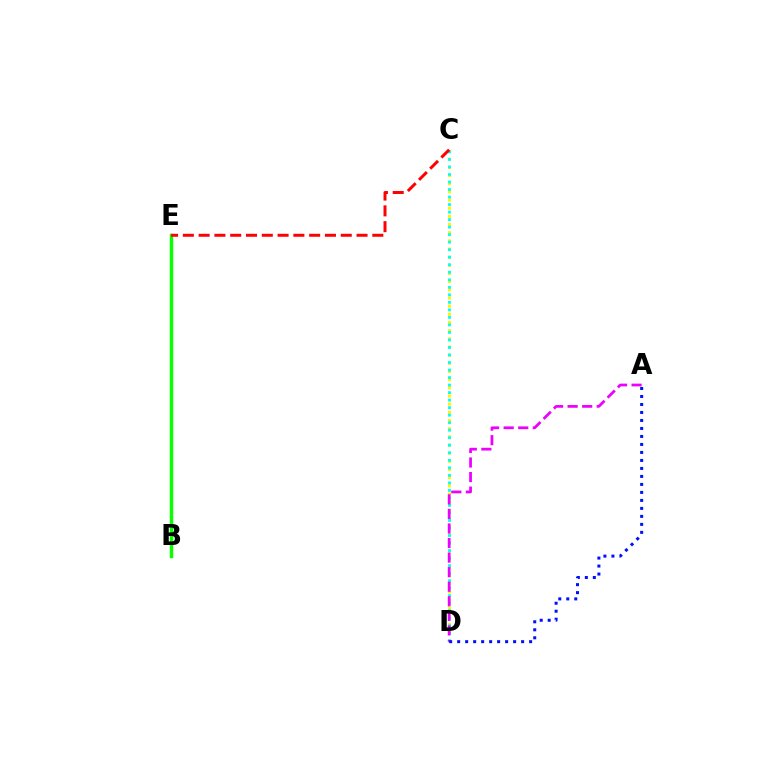{('C', 'D'): [{'color': '#fcf500', 'line_style': 'dotted', 'thickness': 2.22}, {'color': '#00fff6', 'line_style': 'dotted', 'thickness': 2.04}], ('A', 'D'): [{'color': '#ee00ff', 'line_style': 'dashed', 'thickness': 1.98}, {'color': '#0010ff', 'line_style': 'dotted', 'thickness': 2.17}], ('B', 'E'): [{'color': '#08ff00', 'line_style': 'solid', 'thickness': 2.48}], ('C', 'E'): [{'color': '#ff0000', 'line_style': 'dashed', 'thickness': 2.15}]}